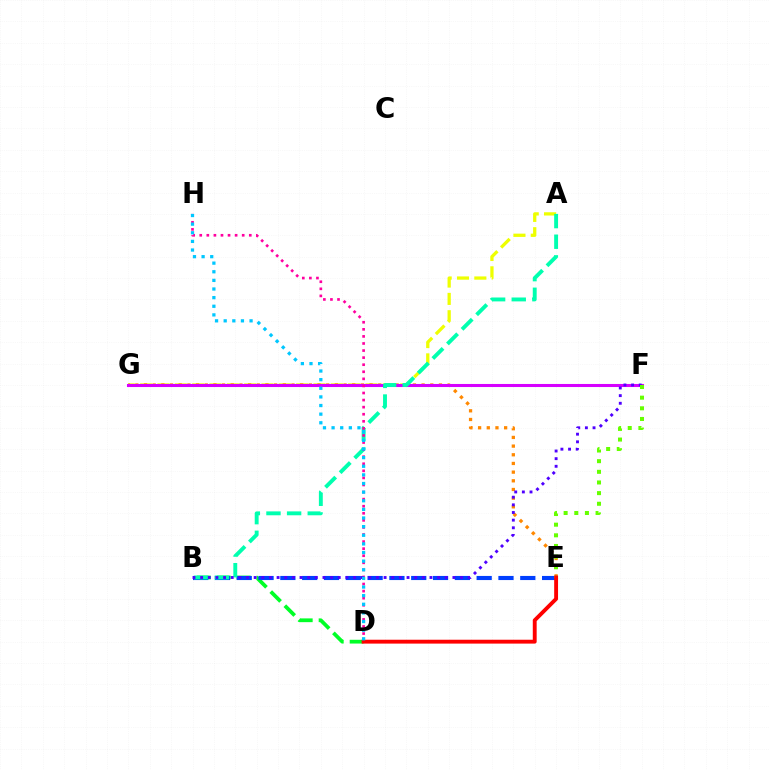{('B', 'D'): [{'color': '#00ff27', 'line_style': 'dashed', 'thickness': 2.71}], ('A', 'G'): [{'color': '#eeff00', 'line_style': 'dashed', 'thickness': 2.36}], ('E', 'G'): [{'color': '#ff8800', 'line_style': 'dotted', 'thickness': 2.36}], ('B', 'E'): [{'color': '#003fff', 'line_style': 'dashed', 'thickness': 2.96}], ('F', 'G'): [{'color': '#d600ff', 'line_style': 'solid', 'thickness': 2.2}], ('A', 'B'): [{'color': '#00ffaf', 'line_style': 'dashed', 'thickness': 2.8}], ('D', 'H'): [{'color': '#ff00a0', 'line_style': 'dotted', 'thickness': 1.92}, {'color': '#00c7ff', 'line_style': 'dotted', 'thickness': 2.34}], ('B', 'F'): [{'color': '#4f00ff', 'line_style': 'dotted', 'thickness': 2.08}], ('E', 'F'): [{'color': '#66ff00', 'line_style': 'dotted', 'thickness': 2.89}], ('D', 'E'): [{'color': '#ff0000', 'line_style': 'solid', 'thickness': 2.79}]}